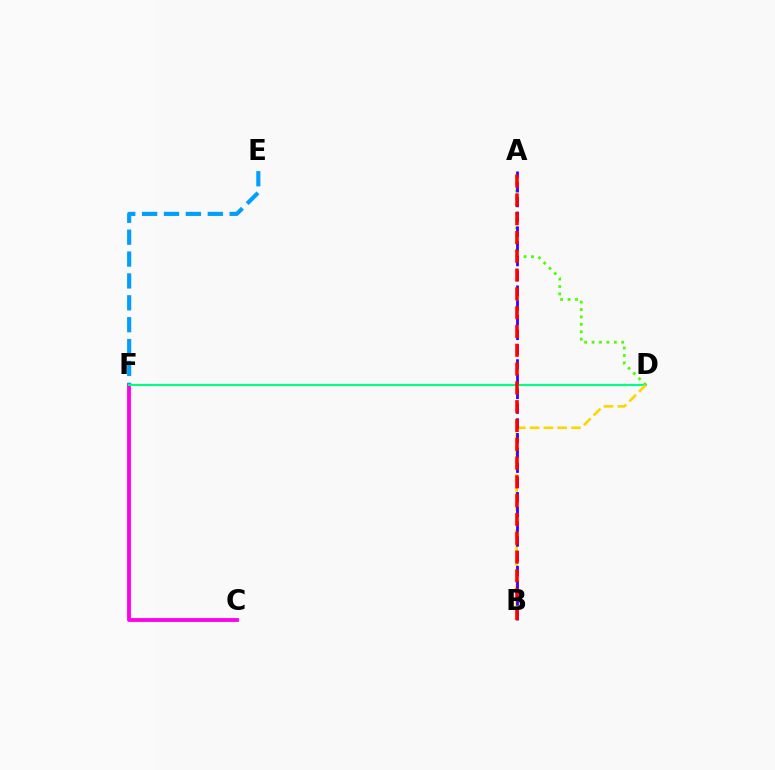{('C', 'F'): [{'color': '#ff00ed', 'line_style': 'solid', 'thickness': 2.76}], ('A', 'D'): [{'color': '#4fff00', 'line_style': 'dotted', 'thickness': 2.02}], ('E', 'F'): [{'color': '#009eff', 'line_style': 'dashed', 'thickness': 2.97}], ('D', 'F'): [{'color': '#00ff86', 'line_style': 'solid', 'thickness': 1.53}], ('B', 'D'): [{'color': '#ffd500', 'line_style': 'dashed', 'thickness': 1.87}], ('A', 'B'): [{'color': '#3700ff', 'line_style': 'dashed', 'thickness': 2.01}, {'color': '#ff0000', 'line_style': 'dashed', 'thickness': 2.55}]}